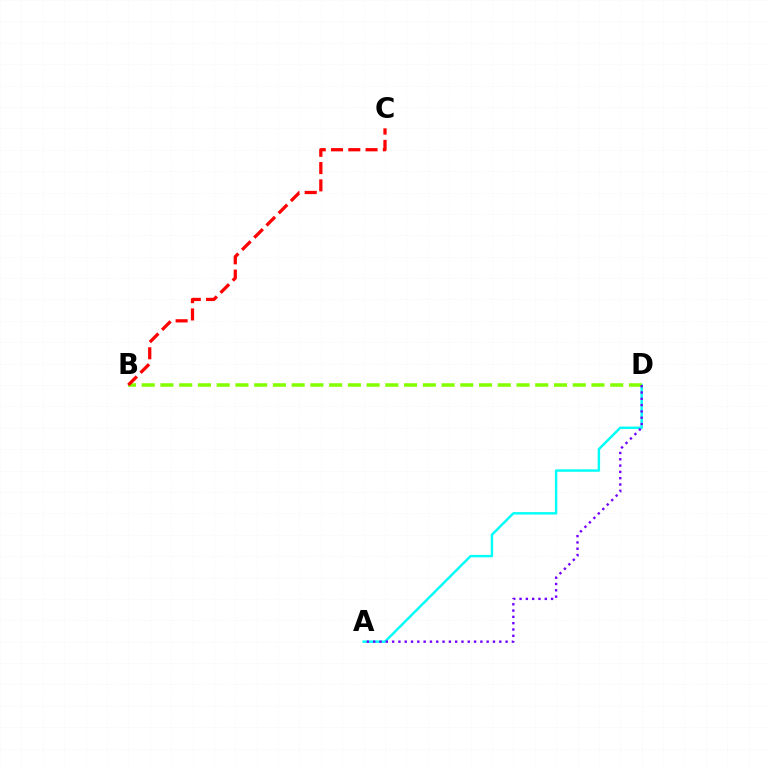{('A', 'D'): [{'color': '#00fff6', 'line_style': 'solid', 'thickness': 1.75}, {'color': '#7200ff', 'line_style': 'dotted', 'thickness': 1.71}], ('B', 'D'): [{'color': '#84ff00', 'line_style': 'dashed', 'thickness': 2.55}], ('B', 'C'): [{'color': '#ff0000', 'line_style': 'dashed', 'thickness': 2.35}]}